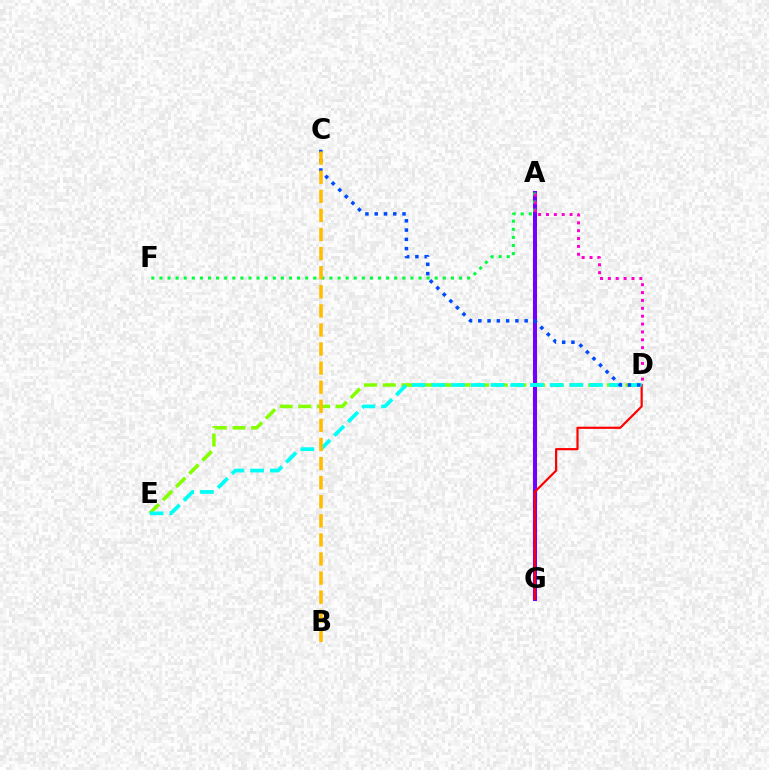{('A', 'G'): [{'color': '#7200ff', 'line_style': 'solid', 'thickness': 2.93}], ('D', 'E'): [{'color': '#84ff00', 'line_style': 'dashed', 'thickness': 2.54}, {'color': '#00fff6', 'line_style': 'dashed', 'thickness': 2.68}], ('A', 'F'): [{'color': '#00ff39', 'line_style': 'dotted', 'thickness': 2.2}], ('D', 'G'): [{'color': '#ff0000', 'line_style': 'solid', 'thickness': 1.58}], ('A', 'D'): [{'color': '#ff00cf', 'line_style': 'dotted', 'thickness': 2.14}], ('C', 'D'): [{'color': '#004bff', 'line_style': 'dotted', 'thickness': 2.52}], ('B', 'C'): [{'color': '#ffbd00', 'line_style': 'dashed', 'thickness': 2.59}]}